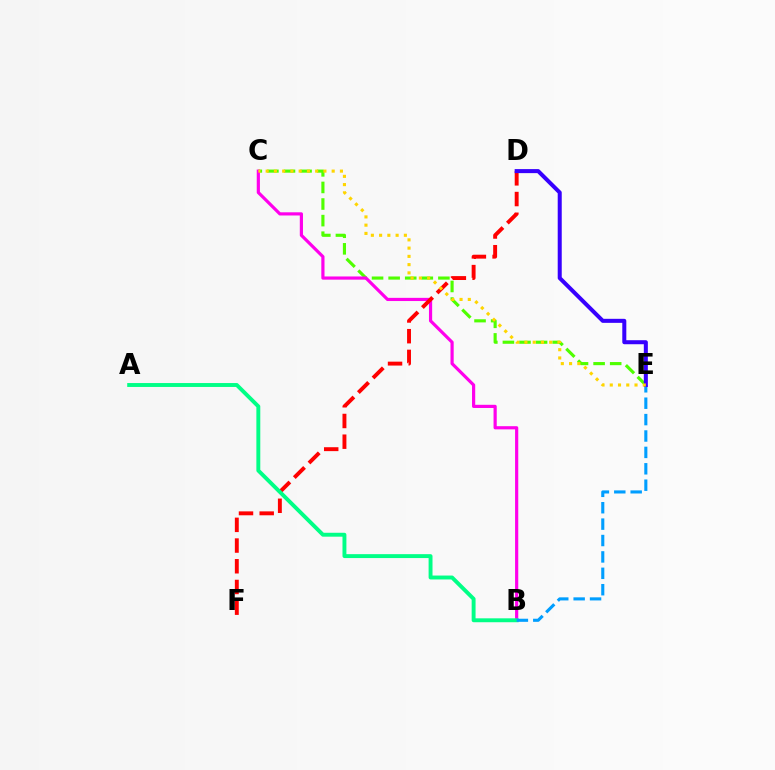{('C', 'E'): [{'color': '#4fff00', 'line_style': 'dashed', 'thickness': 2.25}, {'color': '#ffd500', 'line_style': 'dotted', 'thickness': 2.24}], ('B', 'C'): [{'color': '#ff00ed', 'line_style': 'solid', 'thickness': 2.29}], ('D', 'F'): [{'color': '#ff0000', 'line_style': 'dashed', 'thickness': 2.81}], ('A', 'B'): [{'color': '#00ff86', 'line_style': 'solid', 'thickness': 2.81}], ('B', 'E'): [{'color': '#009eff', 'line_style': 'dashed', 'thickness': 2.23}], ('D', 'E'): [{'color': '#3700ff', 'line_style': 'solid', 'thickness': 2.9}]}